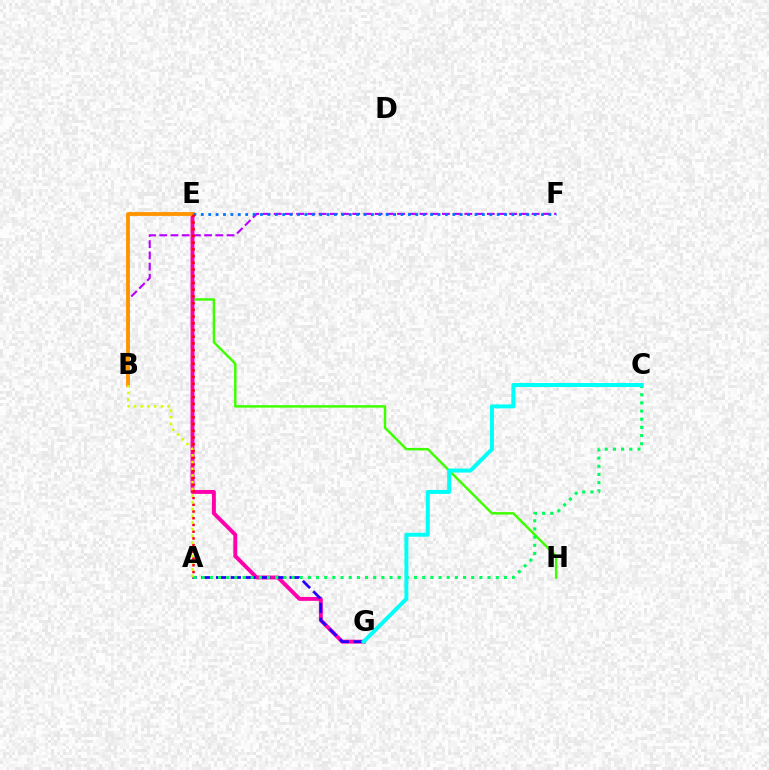{('E', 'H'): [{'color': '#3dff00', 'line_style': 'solid', 'thickness': 1.76}], ('E', 'G'): [{'color': '#ff00ac', 'line_style': 'solid', 'thickness': 2.82}], ('B', 'F'): [{'color': '#b900ff', 'line_style': 'dashed', 'thickness': 1.52}], ('B', 'E'): [{'color': '#ff9400', 'line_style': 'solid', 'thickness': 2.77}], ('E', 'F'): [{'color': '#0074ff', 'line_style': 'dotted', 'thickness': 2.01}], ('A', 'E'): [{'color': '#ff0000', 'line_style': 'dotted', 'thickness': 1.83}], ('A', 'G'): [{'color': '#2500ff', 'line_style': 'dashed', 'thickness': 2.0}], ('A', 'C'): [{'color': '#00ff5c', 'line_style': 'dotted', 'thickness': 2.22}], ('A', 'B'): [{'color': '#d1ff00', 'line_style': 'dotted', 'thickness': 1.82}], ('C', 'G'): [{'color': '#00fff6', 'line_style': 'solid', 'thickness': 2.85}]}